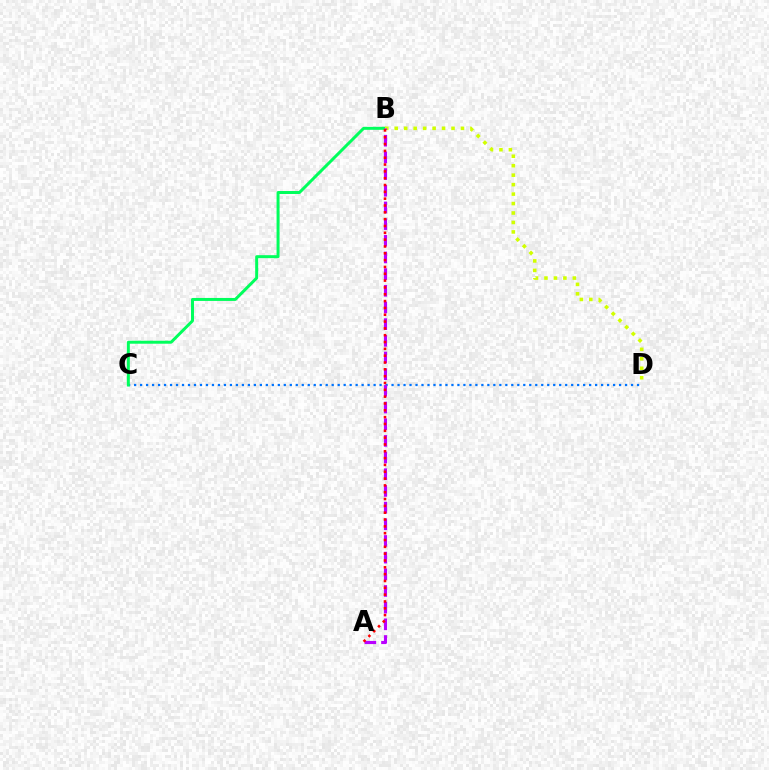{('C', 'D'): [{'color': '#0074ff', 'line_style': 'dotted', 'thickness': 1.63}], ('B', 'C'): [{'color': '#00ff5c', 'line_style': 'solid', 'thickness': 2.15}], ('B', 'D'): [{'color': '#d1ff00', 'line_style': 'dotted', 'thickness': 2.57}], ('A', 'B'): [{'color': '#b900ff', 'line_style': 'dashed', 'thickness': 2.27}, {'color': '#ff0000', 'line_style': 'dotted', 'thickness': 1.85}]}